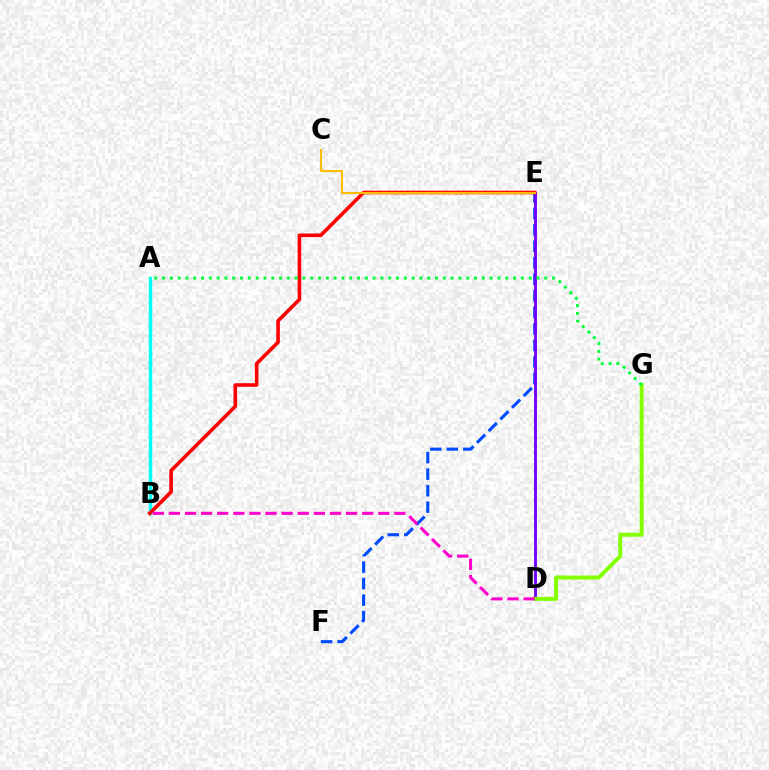{('A', 'B'): [{'color': '#00fff6', 'line_style': 'solid', 'thickness': 2.5}], ('E', 'F'): [{'color': '#004bff', 'line_style': 'dashed', 'thickness': 2.24}], ('D', 'E'): [{'color': '#7200ff', 'line_style': 'solid', 'thickness': 2.06}], ('D', 'G'): [{'color': '#84ff00', 'line_style': 'solid', 'thickness': 2.85}], ('B', 'E'): [{'color': '#ff0000', 'line_style': 'solid', 'thickness': 2.59}], ('C', 'E'): [{'color': '#ffbd00', 'line_style': 'solid', 'thickness': 1.52}], ('B', 'D'): [{'color': '#ff00cf', 'line_style': 'dashed', 'thickness': 2.19}], ('A', 'G'): [{'color': '#00ff39', 'line_style': 'dotted', 'thickness': 2.12}]}